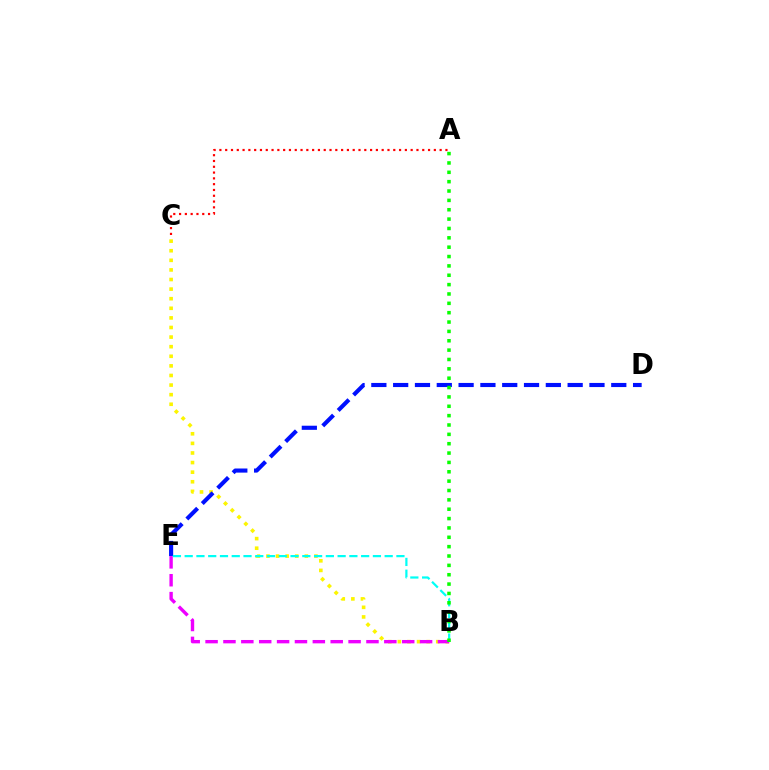{('B', 'C'): [{'color': '#fcf500', 'line_style': 'dotted', 'thickness': 2.61}], ('D', 'E'): [{'color': '#0010ff', 'line_style': 'dashed', 'thickness': 2.96}], ('A', 'C'): [{'color': '#ff0000', 'line_style': 'dotted', 'thickness': 1.57}], ('B', 'E'): [{'color': '#ee00ff', 'line_style': 'dashed', 'thickness': 2.43}, {'color': '#00fff6', 'line_style': 'dashed', 'thickness': 1.6}], ('A', 'B'): [{'color': '#08ff00', 'line_style': 'dotted', 'thickness': 2.54}]}